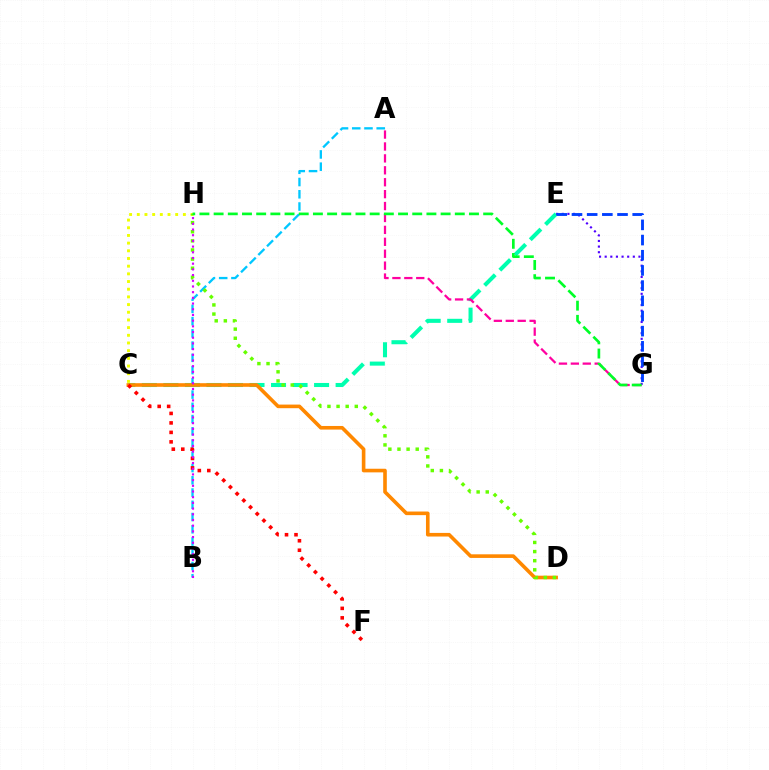{('C', 'E'): [{'color': '#00ffaf', 'line_style': 'dashed', 'thickness': 2.92}], ('A', 'G'): [{'color': '#ff00a0', 'line_style': 'dashed', 'thickness': 1.62}], ('C', 'H'): [{'color': '#eeff00', 'line_style': 'dotted', 'thickness': 2.09}], ('A', 'B'): [{'color': '#00c7ff', 'line_style': 'dashed', 'thickness': 1.66}], ('C', 'D'): [{'color': '#ff8800', 'line_style': 'solid', 'thickness': 2.6}], ('E', 'G'): [{'color': '#4f00ff', 'line_style': 'dotted', 'thickness': 1.53}, {'color': '#003fff', 'line_style': 'dashed', 'thickness': 2.06}], ('D', 'H'): [{'color': '#66ff00', 'line_style': 'dotted', 'thickness': 2.48}], ('G', 'H'): [{'color': '#00ff27', 'line_style': 'dashed', 'thickness': 1.93}], ('C', 'F'): [{'color': '#ff0000', 'line_style': 'dotted', 'thickness': 2.58}], ('B', 'H'): [{'color': '#d600ff', 'line_style': 'dotted', 'thickness': 1.55}]}